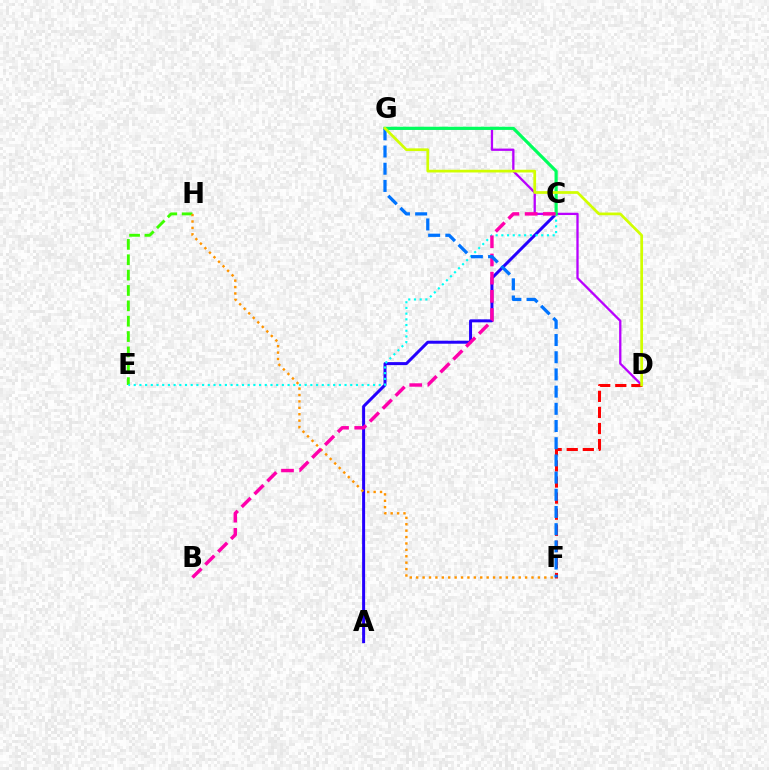{('D', 'G'): [{'color': '#b900ff', 'line_style': 'solid', 'thickness': 1.65}, {'color': '#d1ff00', 'line_style': 'solid', 'thickness': 1.96}], ('E', 'H'): [{'color': '#3dff00', 'line_style': 'dashed', 'thickness': 2.09}], ('A', 'C'): [{'color': '#2500ff', 'line_style': 'solid', 'thickness': 2.16}], ('C', 'E'): [{'color': '#00fff6', 'line_style': 'dotted', 'thickness': 1.55}], ('D', 'F'): [{'color': '#ff0000', 'line_style': 'dashed', 'thickness': 2.18}], ('C', 'G'): [{'color': '#00ff5c', 'line_style': 'solid', 'thickness': 2.28}], ('F', 'H'): [{'color': '#ff9400', 'line_style': 'dotted', 'thickness': 1.74}], ('B', 'C'): [{'color': '#ff00ac', 'line_style': 'dashed', 'thickness': 2.47}], ('F', 'G'): [{'color': '#0074ff', 'line_style': 'dashed', 'thickness': 2.34}]}